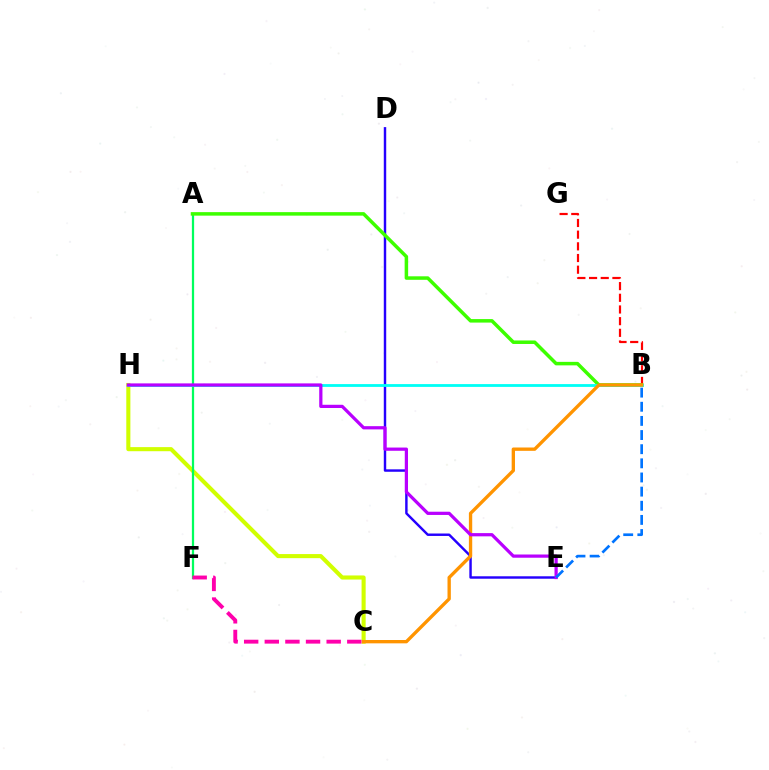{('C', 'H'): [{'color': '#d1ff00', 'line_style': 'solid', 'thickness': 2.94}], ('D', 'E'): [{'color': '#2500ff', 'line_style': 'solid', 'thickness': 1.76}], ('B', 'G'): [{'color': '#ff0000', 'line_style': 'dashed', 'thickness': 1.59}], ('A', 'F'): [{'color': '#00ff5c', 'line_style': 'solid', 'thickness': 1.62}], ('C', 'F'): [{'color': '#ff00ac', 'line_style': 'dashed', 'thickness': 2.8}], ('A', 'B'): [{'color': '#3dff00', 'line_style': 'solid', 'thickness': 2.52}], ('B', 'H'): [{'color': '#00fff6', 'line_style': 'solid', 'thickness': 2.02}], ('B', 'C'): [{'color': '#ff9400', 'line_style': 'solid', 'thickness': 2.4}], ('E', 'H'): [{'color': '#b900ff', 'line_style': 'solid', 'thickness': 2.32}], ('B', 'E'): [{'color': '#0074ff', 'line_style': 'dashed', 'thickness': 1.92}]}